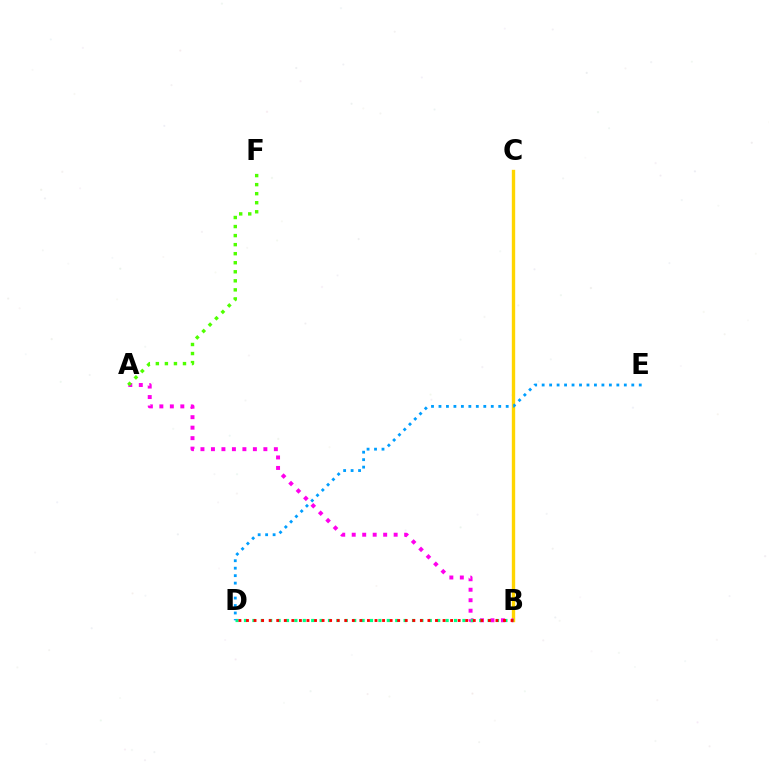{('B', 'C'): [{'color': '#3700ff', 'line_style': 'dotted', 'thickness': 1.89}, {'color': '#ffd500', 'line_style': 'solid', 'thickness': 2.42}], ('A', 'B'): [{'color': '#ff00ed', 'line_style': 'dotted', 'thickness': 2.85}], ('A', 'F'): [{'color': '#4fff00', 'line_style': 'dotted', 'thickness': 2.46}], ('B', 'D'): [{'color': '#00ff86', 'line_style': 'dotted', 'thickness': 2.28}, {'color': '#ff0000', 'line_style': 'dotted', 'thickness': 2.05}], ('D', 'E'): [{'color': '#009eff', 'line_style': 'dotted', 'thickness': 2.03}]}